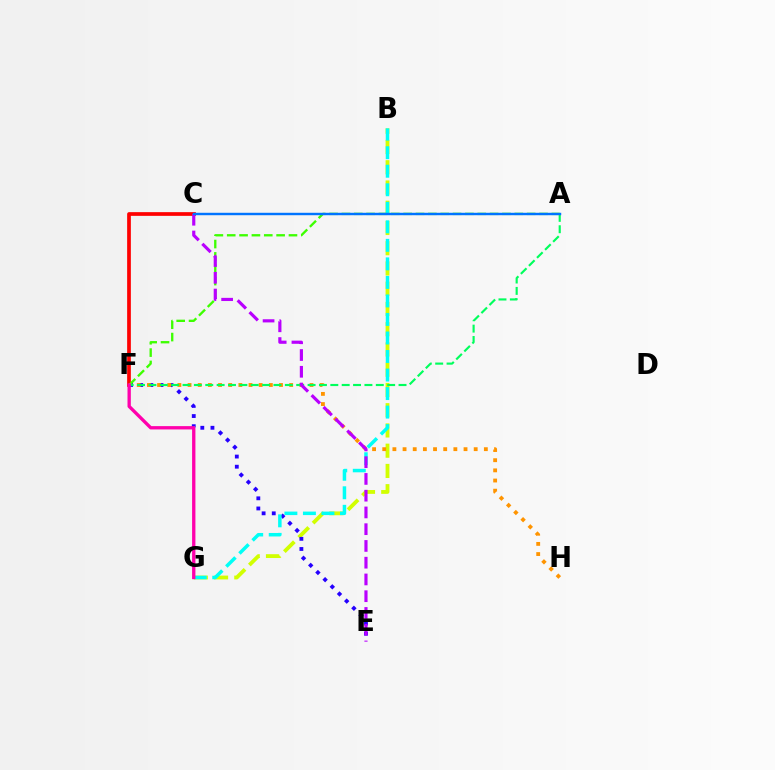{('B', 'G'): [{'color': '#d1ff00', 'line_style': 'dashed', 'thickness': 2.75}, {'color': '#00fff6', 'line_style': 'dashed', 'thickness': 2.52}], ('C', 'F'): [{'color': '#ff0000', 'line_style': 'solid', 'thickness': 2.67}], ('E', 'F'): [{'color': '#2500ff', 'line_style': 'dotted', 'thickness': 2.76}], ('A', 'F'): [{'color': '#3dff00', 'line_style': 'dashed', 'thickness': 1.68}, {'color': '#00ff5c', 'line_style': 'dashed', 'thickness': 1.54}], ('F', 'H'): [{'color': '#ff9400', 'line_style': 'dotted', 'thickness': 2.76}], ('C', 'E'): [{'color': '#b900ff', 'line_style': 'dashed', 'thickness': 2.28}], ('F', 'G'): [{'color': '#ff00ac', 'line_style': 'solid', 'thickness': 2.39}], ('A', 'C'): [{'color': '#0074ff', 'line_style': 'solid', 'thickness': 1.75}]}